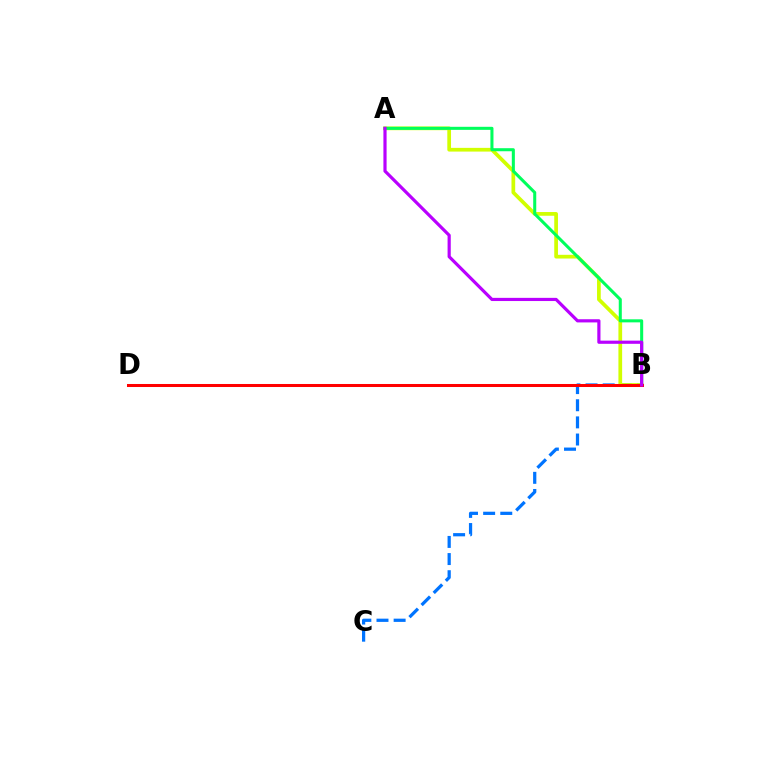{('B', 'C'): [{'color': '#0074ff', 'line_style': 'dashed', 'thickness': 2.33}], ('A', 'B'): [{'color': '#d1ff00', 'line_style': 'solid', 'thickness': 2.68}, {'color': '#00ff5c', 'line_style': 'solid', 'thickness': 2.2}, {'color': '#b900ff', 'line_style': 'solid', 'thickness': 2.29}], ('B', 'D'): [{'color': '#ff0000', 'line_style': 'solid', 'thickness': 2.18}]}